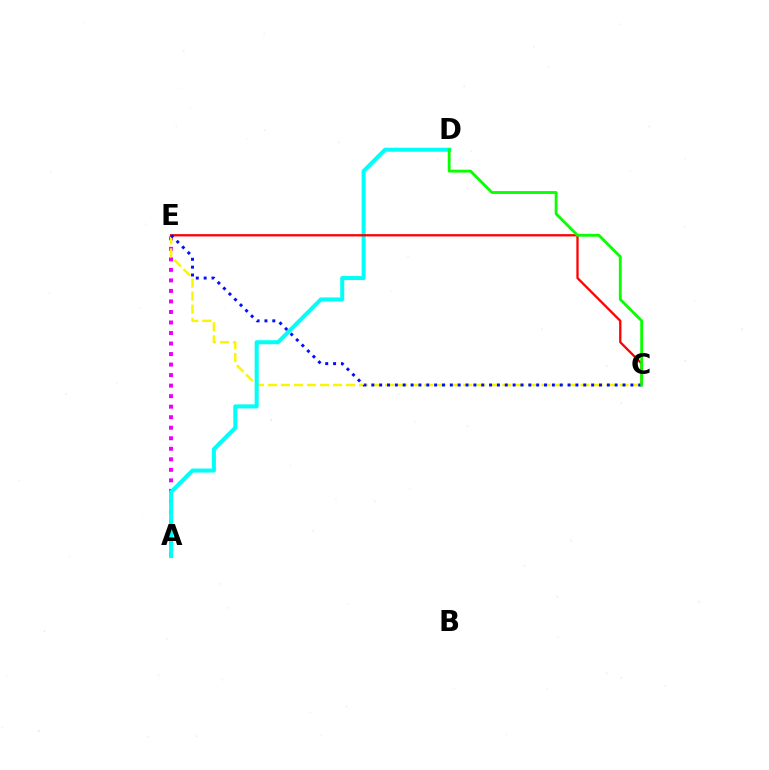{('A', 'E'): [{'color': '#ee00ff', 'line_style': 'dotted', 'thickness': 2.86}], ('C', 'E'): [{'color': '#fcf500', 'line_style': 'dashed', 'thickness': 1.77}, {'color': '#ff0000', 'line_style': 'solid', 'thickness': 1.65}, {'color': '#0010ff', 'line_style': 'dotted', 'thickness': 2.13}], ('A', 'D'): [{'color': '#00fff6', 'line_style': 'solid', 'thickness': 2.9}], ('C', 'D'): [{'color': '#08ff00', 'line_style': 'solid', 'thickness': 2.04}]}